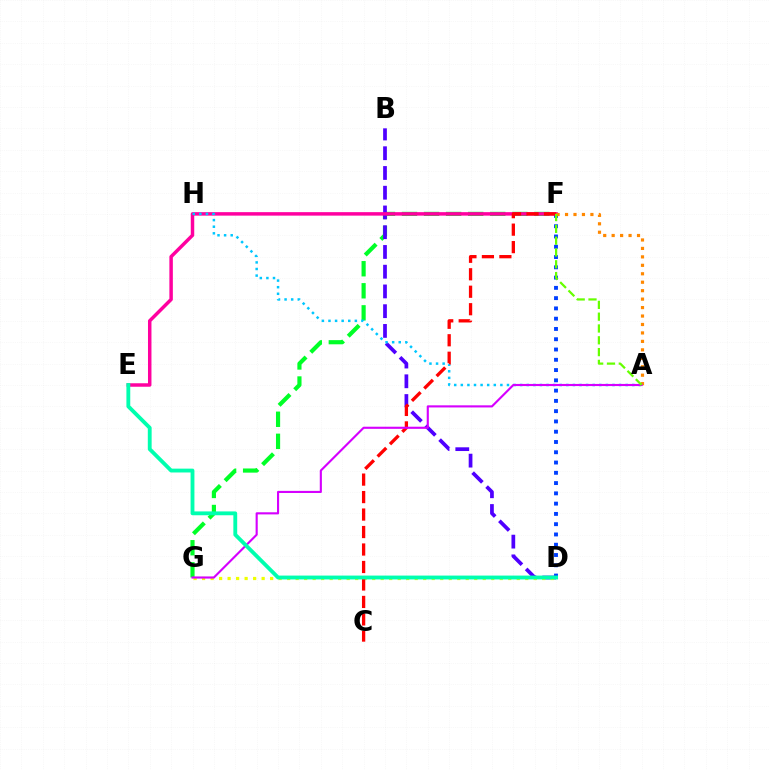{('F', 'G'): [{'color': '#00ff27', 'line_style': 'dashed', 'thickness': 3.0}], ('B', 'D'): [{'color': '#4f00ff', 'line_style': 'dashed', 'thickness': 2.68}], ('D', 'F'): [{'color': '#003fff', 'line_style': 'dotted', 'thickness': 2.79}], ('D', 'G'): [{'color': '#eeff00', 'line_style': 'dotted', 'thickness': 2.31}], ('E', 'F'): [{'color': '#ff00a0', 'line_style': 'solid', 'thickness': 2.5}], ('A', 'H'): [{'color': '#00c7ff', 'line_style': 'dotted', 'thickness': 1.79}], ('A', 'F'): [{'color': '#ff8800', 'line_style': 'dotted', 'thickness': 2.3}, {'color': '#66ff00', 'line_style': 'dashed', 'thickness': 1.6}], ('C', 'F'): [{'color': '#ff0000', 'line_style': 'dashed', 'thickness': 2.37}], ('A', 'G'): [{'color': '#d600ff', 'line_style': 'solid', 'thickness': 1.53}], ('D', 'E'): [{'color': '#00ffaf', 'line_style': 'solid', 'thickness': 2.76}]}